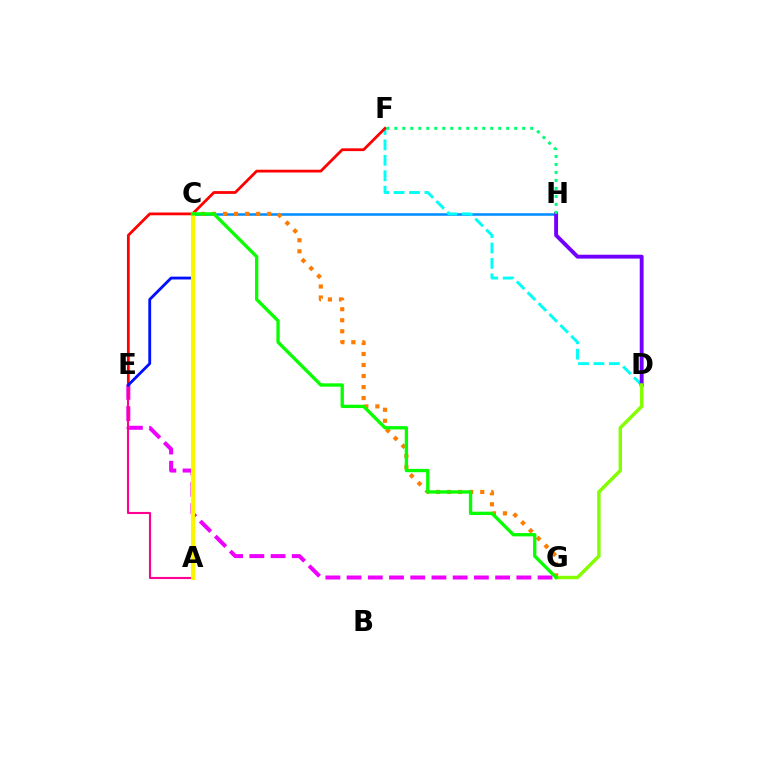{('C', 'H'): [{'color': '#008cff', 'line_style': 'solid', 'thickness': 1.82}], ('E', 'G'): [{'color': '#ee00ff', 'line_style': 'dashed', 'thickness': 2.88}], ('D', 'F'): [{'color': '#00fff6', 'line_style': 'dashed', 'thickness': 2.09}], ('C', 'G'): [{'color': '#ff7c00', 'line_style': 'dotted', 'thickness': 3.0}, {'color': '#08ff00', 'line_style': 'solid', 'thickness': 2.4}], ('A', 'E'): [{'color': '#ff0094', 'line_style': 'solid', 'thickness': 1.53}], ('E', 'F'): [{'color': '#ff0000', 'line_style': 'solid', 'thickness': 1.99}], ('D', 'H'): [{'color': '#7200ff', 'line_style': 'solid', 'thickness': 2.79}], ('C', 'E'): [{'color': '#0010ff', 'line_style': 'solid', 'thickness': 2.04}], ('A', 'C'): [{'color': '#fcf500', 'line_style': 'solid', 'thickness': 2.95}], ('D', 'G'): [{'color': '#84ff00', 'line_style': 'solid', 'thickness': 2.48}], ('F', 'H'): [{'color': '#00ff74', 'line_style': 'dotted', 'thickness': 2.17}]}